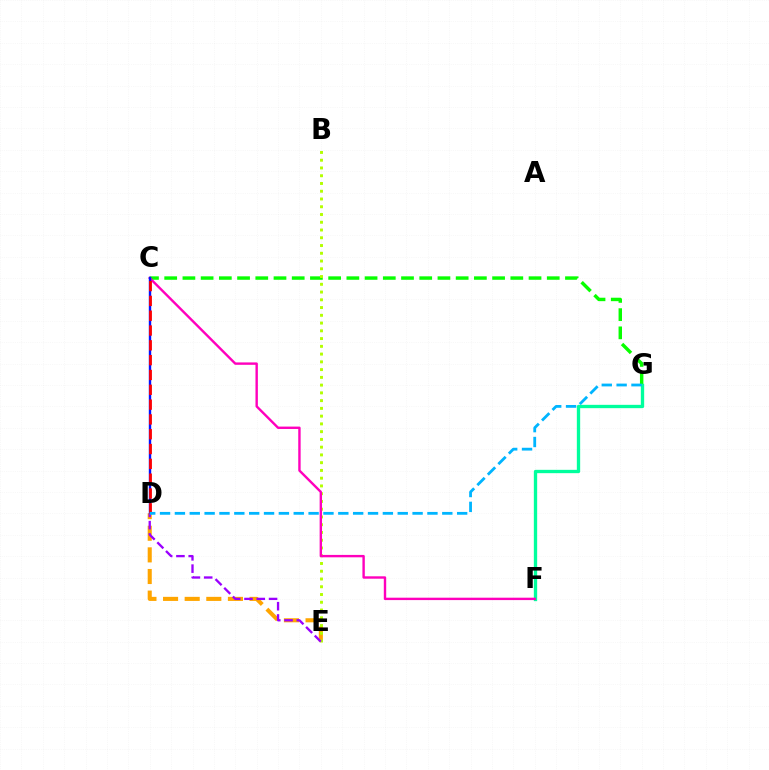{('D', 'E'): [{'color': '#ffa500', 'line_style': 'dashed', 'thickness': 2.94}, {'color': '#9b00ff', 'line_style': 'dashed', 'thickness': 1.67}], ('C', 'G'): [{'color': '#08ff00', 'line_style': 'dashed', 'thickness': 2.47}], ('B', 'E'): [{'color': '#b3ff00', 'line_style': 'dotted', 'thickness': 2.11}], ('F', 'G'): [{'color': '#00ff9d', 'line_style': 'solid', 'thickness': 2.4}], ('C', 'F'): [{'color': '#ff00bd', 'line_style': 'solid', 'thickness': 1.73}], ('C', 'D'): [{'color': '#0010ff', 'line_style': 'solid', 'thickness': 1.73}, {'color': '#ff0000', 'line_style': 'dashed', 'thickness': 2.01}], ('D', 'G'): [{'color': '#00b5ff', 'line_style': 'dashed', 'thickness': 2.02}]}